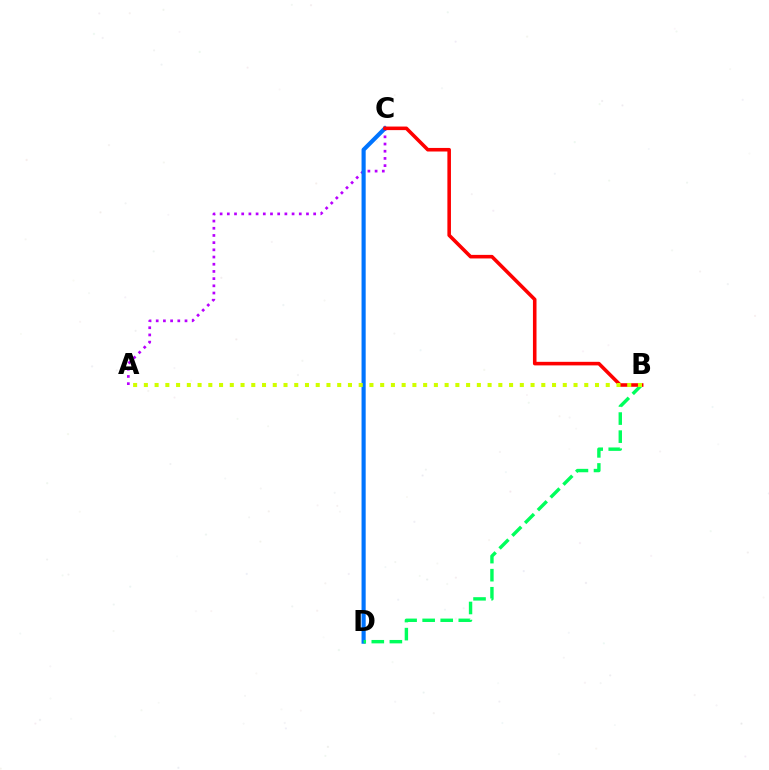{('A', 'C'): [{'color': '#b900ff', 'line_style': 'dotted', 'thickness': 1.96}], ('C', 'D'): [{'color': '#0074ff', 'line_style': 'solid', 'thickness': 2.98}], ('B', 'D'): [{'color': '#00ff5c', 'line_style': 'dashed', 'thickness': 2.45}], ('B', 'C'): [{'color': '#ff0000', 'line_style': 'solid', 'thickness': 2.57}], ('A', 'B'): [{'color': '#d1ff00', 'line_style': 'dotted', 'thickness': 2.92}]}